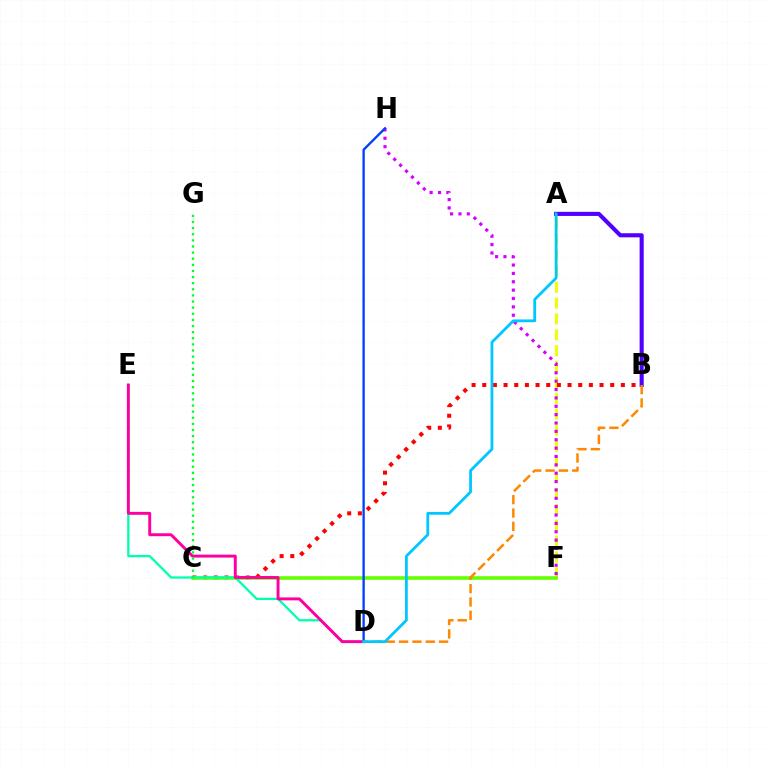{('A', 'F'): [{'color': '#eeff00', 'line_style': 'dashed', 'thickness': 2.16}], ('B', 'C'): [{'color': '#ff0000', 'line_style': 'dotted', 'thickness': 2.9}], ('C', 'F'): [{'color': '#66ff00', 'line_style': 'solid', 'thickness': 2.59}], ('D', 'E'): [{'color': '#00ffaf', 'line_style': 'solid', 'thickness': 1.63}, {'color': '#ff00a0', 'line_style': 'solid', 'thickness': 2.11}], ('F', 'H'): [{'color': '#d600ff', 'line_style': 'dotted', 'thickness': 2.27}], ('C', 'G'): [{'color': '#00ff27', 'line_style': 'dotted', 'thickness': 1.66}], ('A', 'B'): [{'color': '#4f00ff', 'line_style': 'solid', 'thickness': 2.95}], ('D', 'H'): [{'color': '#003fff', 'line_style': 'solid', 'thickness': 1.68}], ('B', 'D'): [{'color': '#ff8800', 'line_style': 'dashed', 'thickness': 1.81}], ('A', 'D'): [{'color': '#00c7ff', 'line_style': 'solid', 'thickness': 2.01}]}